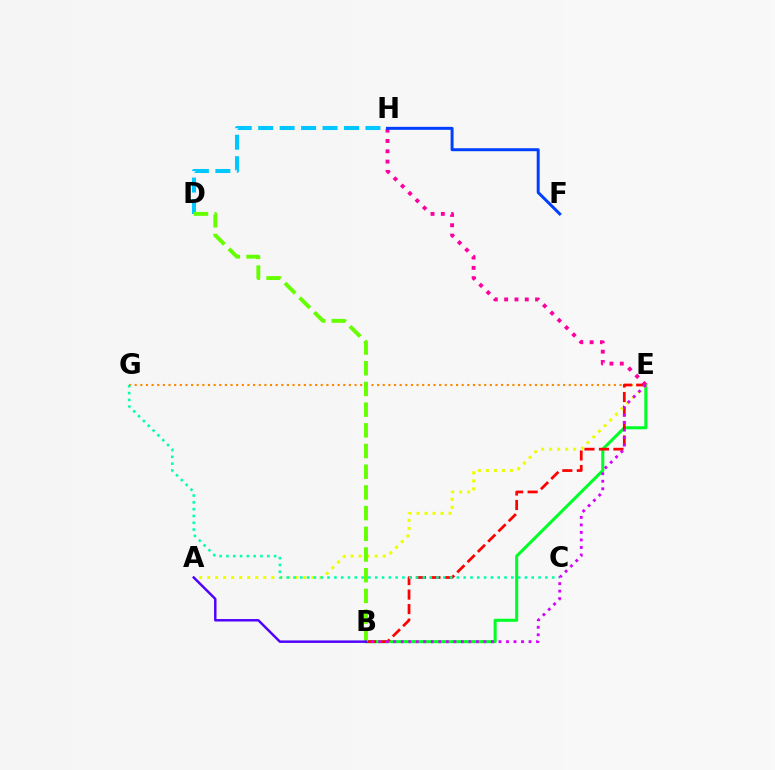{('E', 'G'): [{'color': '#ff8800', 'line_style': 'dotted', 'thickness': 1.53}], ('B', 'E'): [{'color': '#00ff27', 'line_style': 'solid', 'thickness': 2.19}, {'color': '#ff0000', 'line_style': 'dashed', 'thickness': 1.97}, {'color': '#d600ff', 'line_style': 'dotted', 'thickness': 2.04}], ('D', 'H'): [{'color': '#00c7ff', 'line_style': 'dashed', 'thickness': 2.91}], ('A', 'E'): [{'color': '#eeff00', 'line_style': 'dotted', 'thickness': 2.18}], ('E', 'H'): [{'color': '#ff00a0', 'line_style': 'dotted', 'thickness': 2.8}], ('C', 'G'): [{'color': '#00ffaf', 'line_style': 'dotted', 'thickness': 1.85}], ('B', 'D'): [{'color': '#66ff00', 'line_style': 'dashed', 'thickness': 2.81}], ('A', 'B'): [{'color': '#4f00ff', 'line_style': 'solid', 'thickness': 1.77}], ('F', 'H'): [{'color': '#003fff', 'line_style': 'solid', 'thickness': 2.14}]}